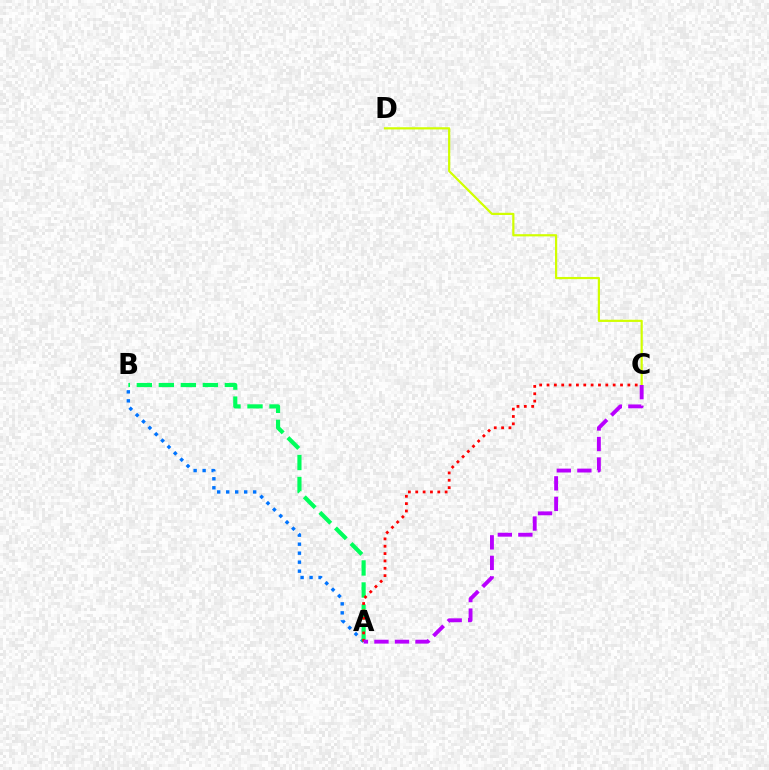{('A', 'B'): [{'color': '#0074ff', 'line_style': 'dotted', 'thickness': 2.44}, {'color': '#00ff5c', 'line_style': 'dashed', 'thickness': 2.99}], ('C', 'D'): [{'color': '#d1ff00', 'line_style': 'solid', 'thickness': 1.59}], ('A', 'C'): [{'color': '#ff0000', 'line_style': 'dotted', 'thickness': 2.0}, {'color': '#b900ff', 'line_style': 'dashed', 'thickness': 2.79}]}